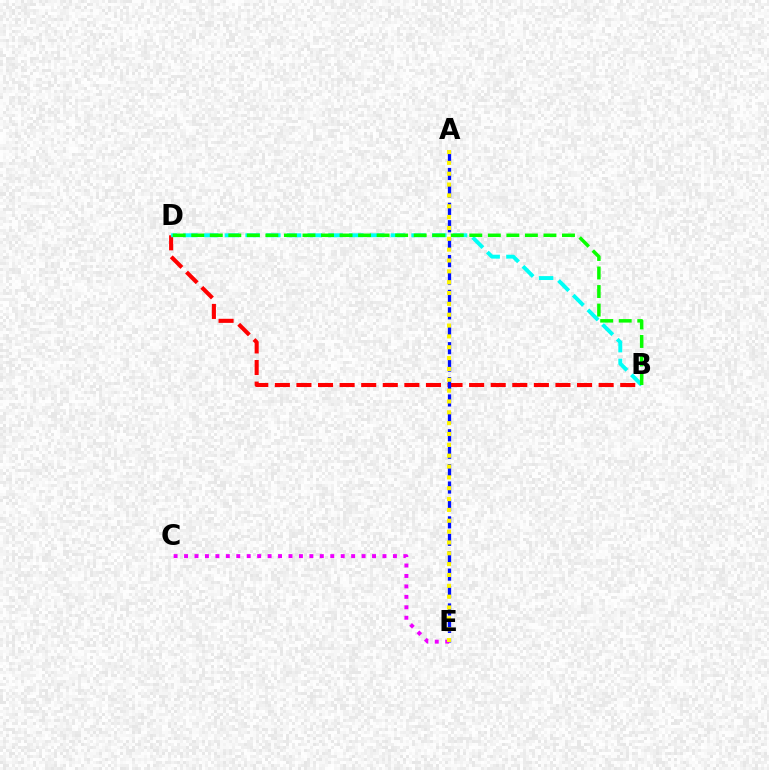{('B', 'D'): [{'color': '#ff0000', 'line_style': 'dashed', 'thickness': 2.93}, {'color': '#00fff6', 'line_style': 'dashed', 'thickness': 2.82}, {'color': '#08ff00', 'line_style': 'dashed', 'thickness': 2.52}], ('A', 'E'): [{'color': '#0010ff', 'line_style': 'dashed', 'thickness': 2.37}, {'color': '#fcf500', 'line_style': 'dotted', 'thickness': 2.95}], ('C', 'E'): [{'color': '#ee00ff', 'line_style': 'dotted', 'thickness': 2.84}]}